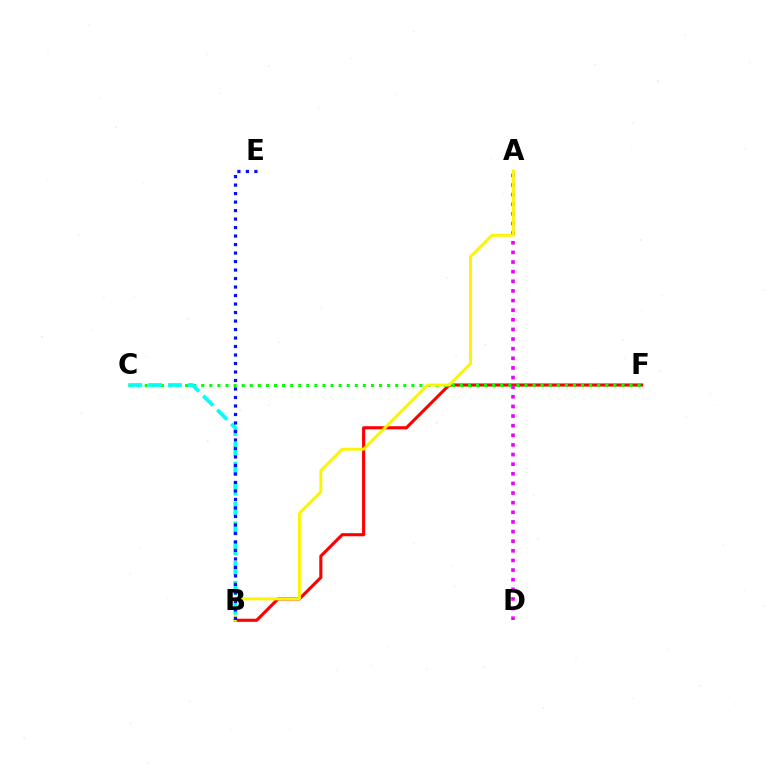{('B', 'F'): [{'color': '#ff0000', 'line_style': 'solid', 'thickness': 2.23}], ('A', 'D'): [{'color': '#ee00ff', 'line_style': 'dotted', 'thickness': 2.62}], ('C', 'F'): [{'color': '#08ff00', 'line_style': 'dotted', 'thickness': 2.2}], ('A', 'B'): [{'color': '#fcf500', 'line_style': 'solid', 'thickness': 2.11}], ('B', 'C'): [{'color': '#00fff6', 'line_style': 'dashed', 'thickness': 2.7}], ('B', 'E'): [{'color': '#0010ff', 'line_style': 'dotted', 'thickness': 2.31}]}